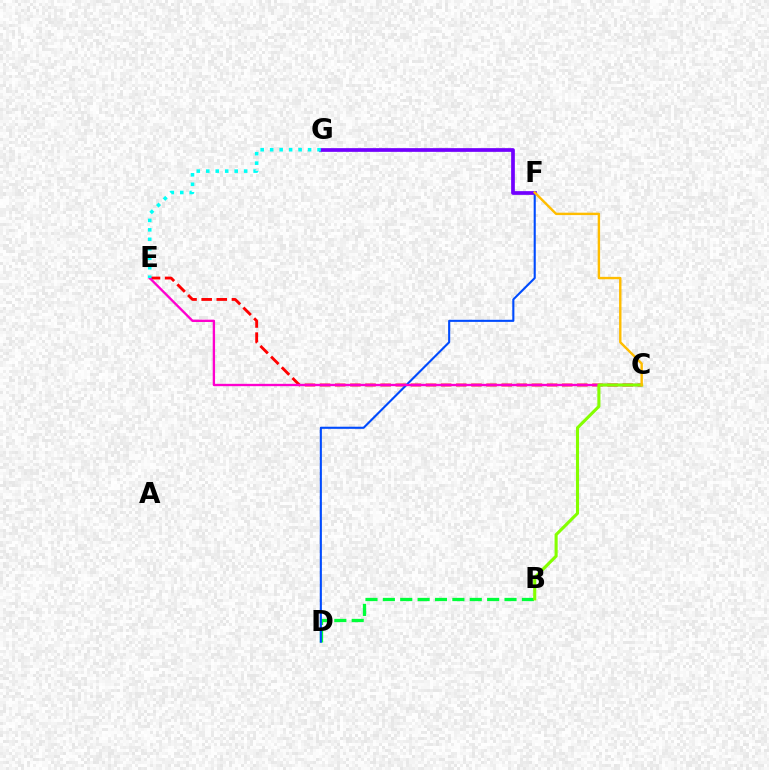{('B', 'D'): [{'color': '#00ff39', 'line_style': 'dashed', 'thickness': 2.36}], ('C', 'E'): [{'color': '#ff0000', 'line_style': 'dashed', 'thickness': 2.06}, {'color': '#ff00cf', 'line_style': 'solid', 'thickness': 1.69}], ('D', 'F'): [{'color': '#004bff', 'line_style': 'solid', 'thickness': 1.52}], ('F', 'G'): [{'color': '#7200ff', 'line_style': 'solid', 'thickness': 2.67}], ('B', 'C'): [{'color': '#84ff00', 'line_style': 'solid', 'thickness': 2.22}], ('C', 'F'): [{'color': '#ffbd00', 'line_style': 'solid', 'thickness': 1.73}], ('E', 'G'): [{'color': '#00fff6', 'line_style': 'dotted', 'thickness': 2.57}]}